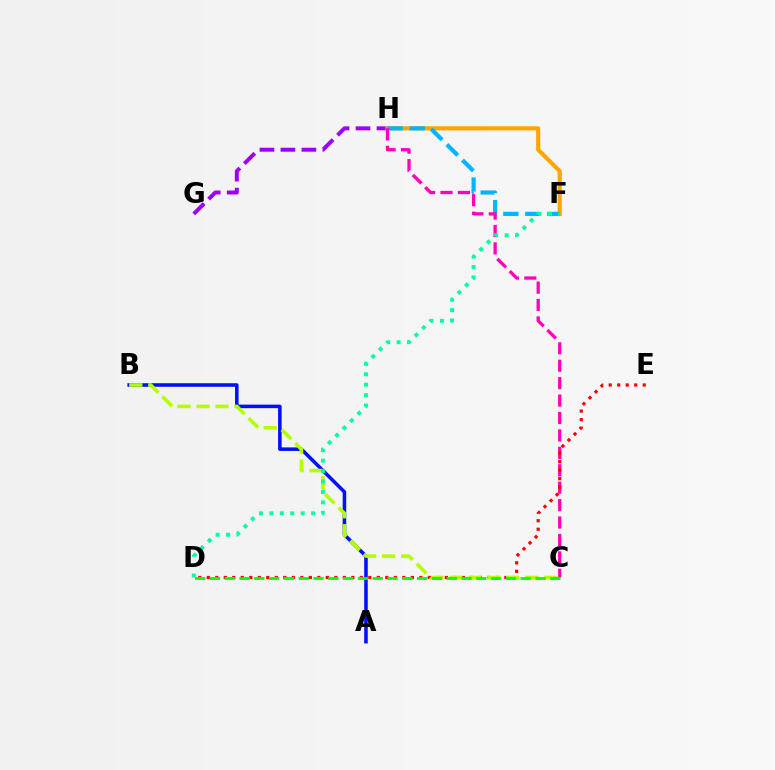{('A', 'B'): [{'color': '#0010ff', 'line_style': 'solid', 'thickness': 2.56}], ('G', 'H'): [{'color': '#9b00ff', 'line_style': 'dashed', 'thickness': 2.85}], ('F', 'H'): [{'color': '#ffa500', 'line_style': 'solid', 'thickness': 2.99}, {'color': '#00b5ff', 'line_style': 'dashed', 'thickness': 2.99}], ('C', 'H'): [{'color': '#ff00bd', 'line_style': 'dashed', 'thickness': 2.37}], ('D', 'E'): [{'color': '#ff0000', 'line_style': 'dotted', 'thickness': 2.31}], ('B', 'C'): [{'color': '#b3ff00', 'line_style': 'dashed', 'thickness': 2.58}], ('D', 'F'): [{'color': '#00ff9d', 'line_style': 'dotted', 'thickness': 2.83}], ('C', 'D'): [{'color': '#08ff00', 'line_style': 'dashed', 'thickness': 2.01}]}